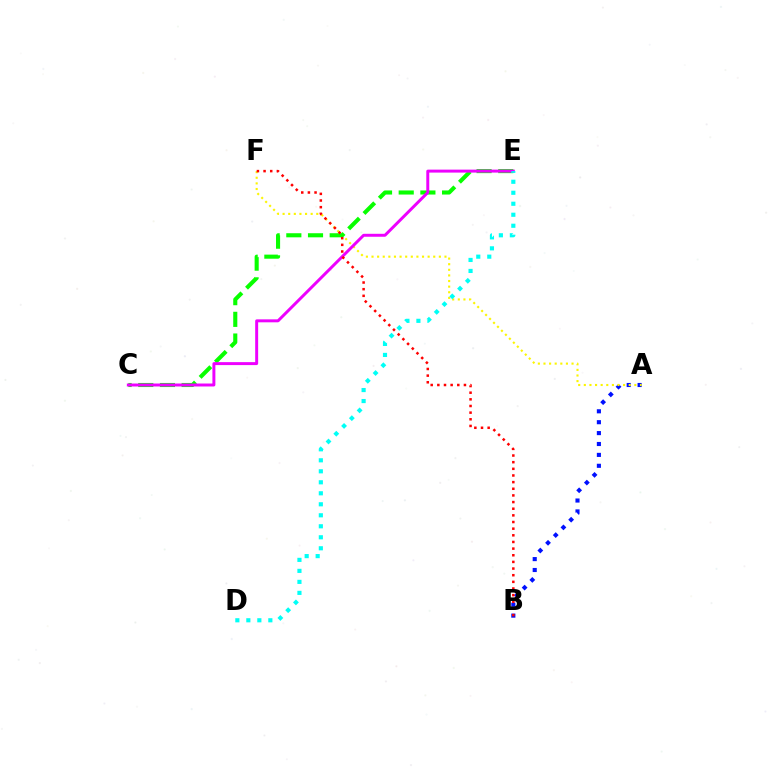{('A', 'B'): [{'color': '#0010ff', 'line_style': 'dotted', 'thickness': 2.96}], ('A', 'F'): [{'color': '#fcf500', 'line_style': 'dotted', 'thickness': 1.52}], ('C', 'E'): [{'color': '#08ff00', 'line_style': 'dashed', 'thickness': 2.95}, {'color': '#ee00ff', 'line_style': 'solid', 'thickness': 2.13}], ('D', 'E'): [{'color': '#00fff6', 'line_style': 'dotted', 'thickness': 2.99}], ('B', 'F'): [{'color': '#ff0000', 'line_style': 'dotted', 'thickness': 1.81}]}